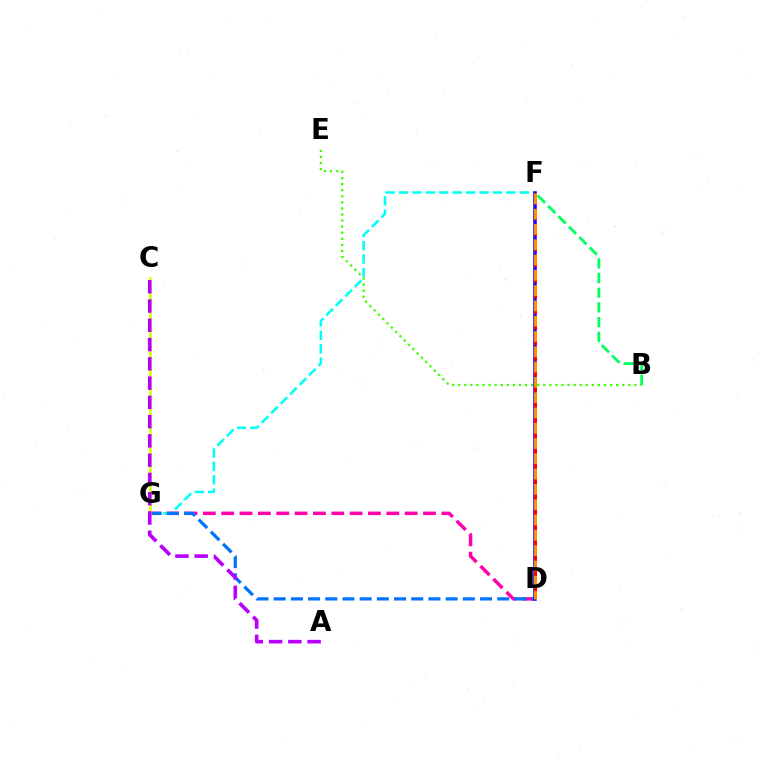{('B', 'E'): [{'color': '#3dff00', 'line_style': 'dotted', 'thickness': 1.65}], ('D', 'G'): [{'color': '#ff00ac', 'line_style': 'dashed', 'thickness': 2.49}, {'color': '#0074ff', 'line_style': 'dashed', 'thickness': 2.34}], ('F', 'G'): [{'color': '#00fff6', 'line_style': 'dashed', 'thickness': 1.82}], ('B', 'F'): [{'color': '#00ff5c', 'line_style': 'dashed', 'thickness': 1.99}], ('D', 'F'): [{'color': '#2500ff', 'line_style': 'solid', 'thickness': 2.56}, {'color': '#ff0000', 'line_style': 'dashed', 'thickness': 2.13}, {'color': '#ff9400', 'line_style': 'dashed', 'thickness': 2.08}], ('C', 'G'): [{'color': '#d1ff00', 'line_style': 'solid', 'thickness': 1.87}], ('A', 'C'): [{'color': '#b900ff', 'line_style': 'dashed', 'thickness': 2.62}]}